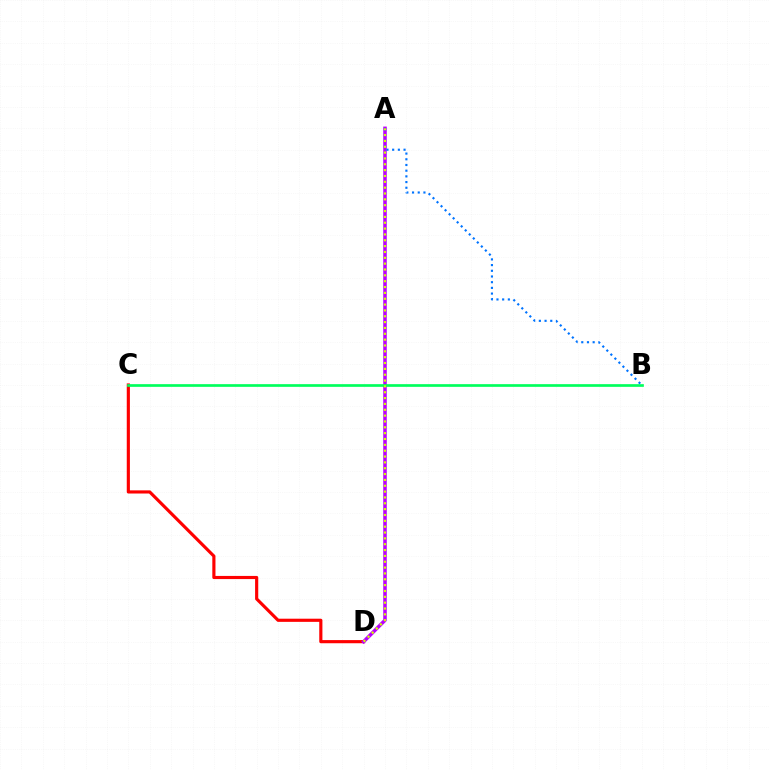{('C', 'D'): [{'color': '#ff0000', 'line_style': 'solid', 'thickness': 2.27}], ('A', 'D'): [{'color': '#b900ff', 'line_style': 'solid', 'thickness': 2.53}, {'color': '#d1ff00', 'line_style': 'dotted', 'thickness': 1.59}], ('A', 'B'): [{'color': '#0074ff', 'line_style': 'dotted', 'thickness': 1.55}], ('B', 'C'): [{'color': '#00ff5c', 'line_style': 'solid', 'thickness': 1.93}]}